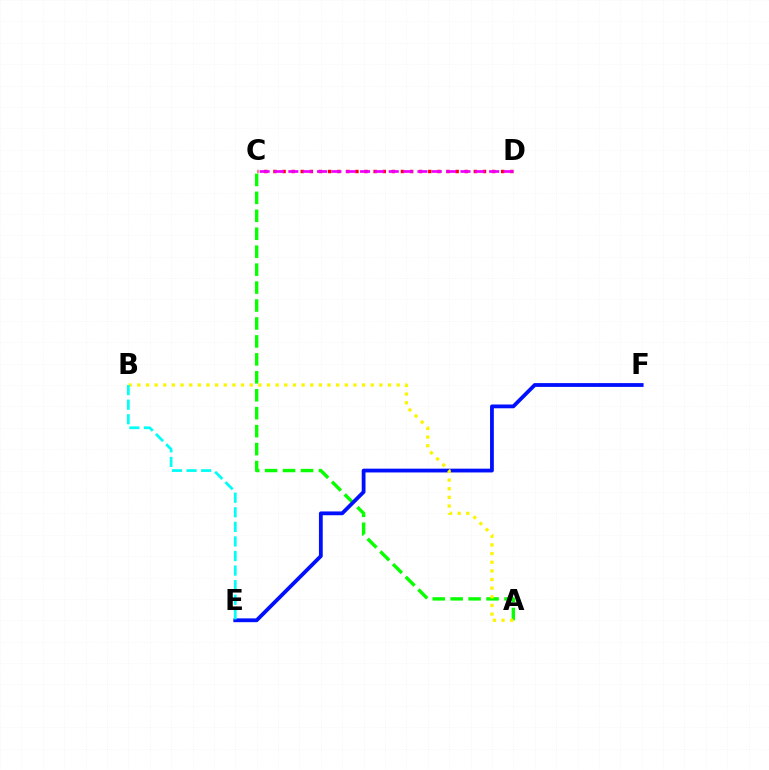{('A', 'C'): [{'color': '#08ff00', 'line_style': 'dashed', 'thickness': 2.44}], ('E', 'F'): [{'color': '#0010ff', 'line_style': 'solid', 'thickness': 2.73}], ('C', 'D'): [{'color': '#ff0000', 'line_style': 'dotted', 'thickness': 2.48}, {'color': '#ee00ff', 'line_style': 'dashed', 'thickness': 1.95}], ('A', 'B'): [{'color': '#fcf500', 'line_style': 'dotted', 'thickness': 2.35}], ('B', 'E'): [{'color': '#00fff6', 'line_style': 'dashed', 'thickness': 1.98}]}